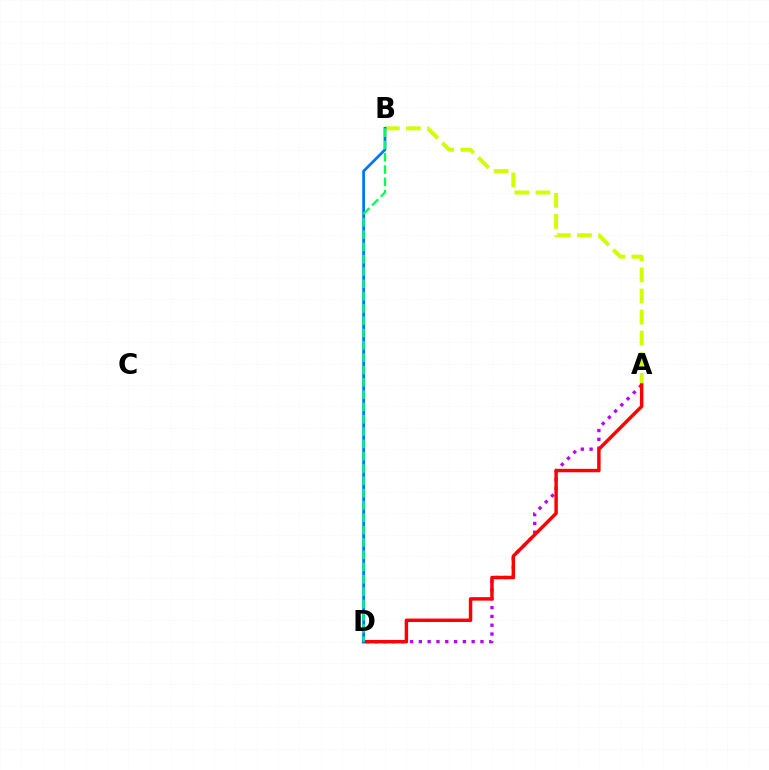{('A', 'B'): [{'color': '#d1ff00', 'line_style': 'dashed', 'thickness': 2.86}], ('A', 'D'): [{'color': '#b900ff', 'line_style': 'dotted', 'thickness': 2.39}, {'color': '#ff0000', 'line_style': 'solid', 'thickness': 2.48}], ('B', 'D'): [{'color': '#0074ff', 'line_style': 'solid', 'thickness': 1.98}, {'color': '#00ff5c', 'line_style': 'dashed', 'thickness': 1.67}]}